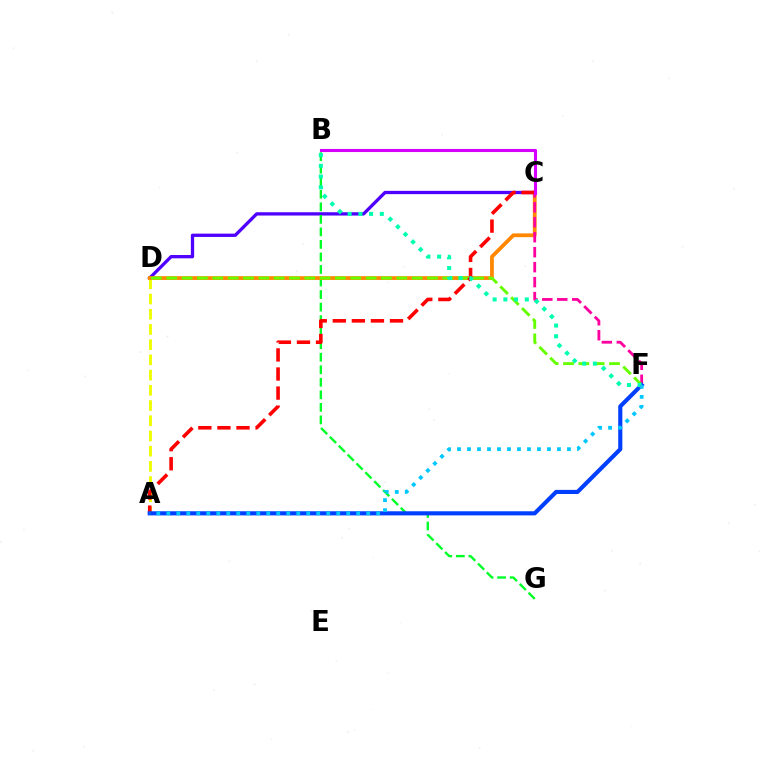{('C', 'D'): [{'color': '#4f00ff', 'line_style': 'solid', 'thickness': 2.37}, {'color': '#ff8800', 'line_style': 'solid', 'thickness': 2.72}], ('A', 'D'): [{'color': '#eeff00', 'line_style': 'dashed', 'thickness': 2.07}], ('B', 'G'): [{'color': '#00ff27', 'line_style': 'dashed', 'thickness': 1.7}], ('C', 'F'): [{'color': '#ff00a0', 'line_style': 'dashed', 'thickness': 2.03}], ('D', 'F'): [{'color': '#66ff00', 'line_style': 'dashed', 'thickness': 2.08}], ('A', 'C'): [{'color': '#ff0000', 'line_style': 'dashed', 'thickness': 2.59}], ('A', 'F'): [{'color': '#003fff', 'line_style': 'solid', 'thickness': 2.96}, {'color': '#00c7ff', 'line_style': 'dotted', 'thickness': 2.72}], ('B', 'F'): [{'color': '#00ffaf', 'line_style': 'dotted', 'thickness': 2.91}], ('B', 'C'): [{'color': '#d600ff', 'line_style': 'solid', 'thickness': 2.22}]}